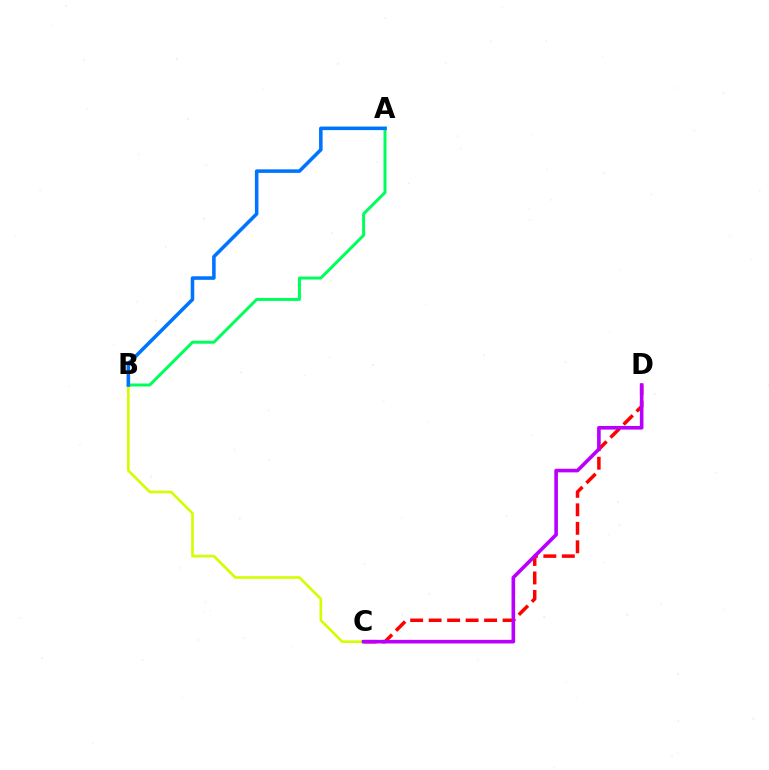{('C', 'D'): [{'color': '#ff0000', 'line_style': 'dashed', 'thickness': 2.51}, {'color': '#b900ff', 'line_style': 'solid', 'thickness': 2.61}], ('A', 'B'): [{'color': '#00ff5c', 'line_style': 'solid', 'thickness': 2.15}, {'color': '#0074ff', 'line_style': 'solid', 'thickness': 2.56}], ('B', 'C'): [{'color': '#d1ff00', 'line_style': 'solid', 'thickness': 1.9}]}